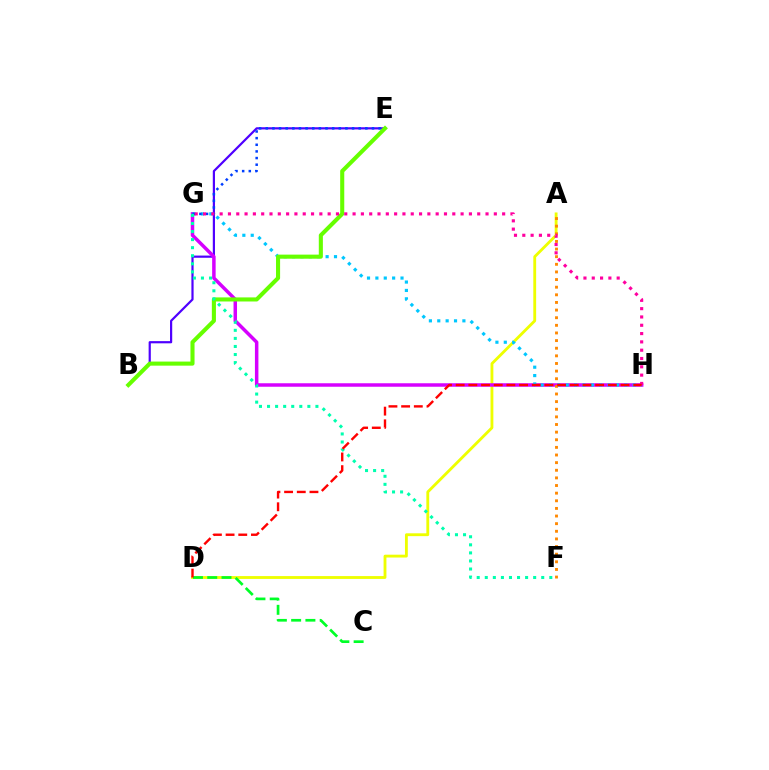{('A', 'D'): [{'color': '#eeff00', 'line_style': 'solid', 'thickness': 2.05}], ('B', 'E'): [{'color': '#4f00ff', 'line_style': 'solid', 'thickness': 1.58}, {'color': '#66ff00', 'line_style': 'solid', 'thickness': 2.94}], ('G', 'H'): [{'color': '#d600ff', 'line_style': 'solid', 'thickness': 2.51}, {'color': '#00c7ff', 'line_style': 'dotted', 'thickness': 2.28}, {'color': '#ff00a0', 'line_style': 'dotted', 'thickness': 2.26}], ('E', 'G'): [{'color': '#003fff', 'line_style': 'dotted', 'thickness': 1.8}], ('A', 'F'): [{'color': '#ff8800', 'line_style': 'dotted', 'thickness': 2.07}], ('C', 'D'): [{'color': '#00ff27', 'line_style': 'dashed', 'thickness': 1.94}], ('F', 'G'): [{'color': '#00ffaf', 'line_style': 'dotted', 'thickness': 2.19}], ('D', 'H'): [{'color': '#ff0000', 'line_style': 'dashed', 'thickness': 1.72}]}